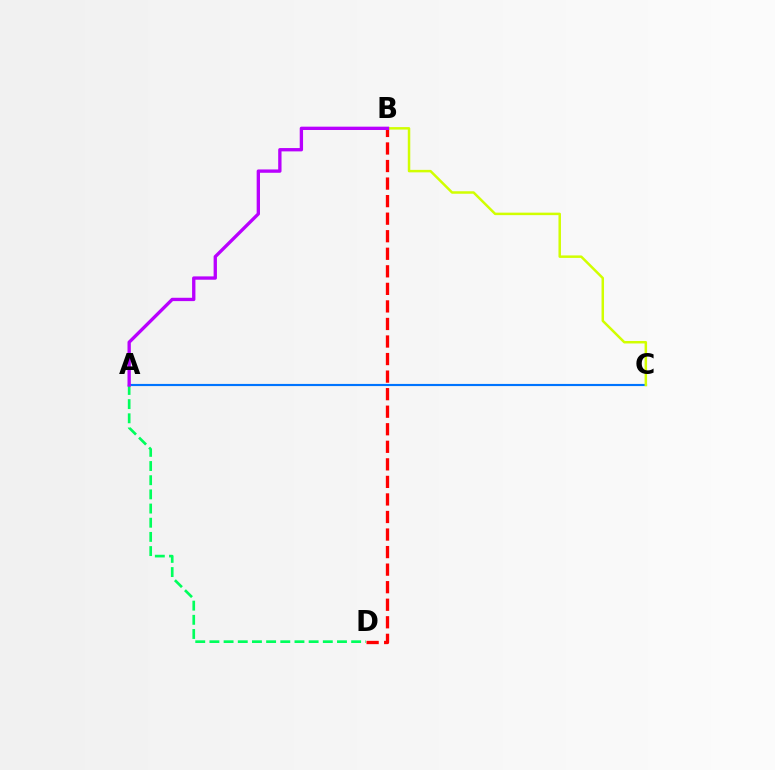{('B', 'D'): [{'color': '#ff0000', 'line_style': 'dashed', 'thickness': 2.38}], ('A', 'C'): [{'color': '#0074ff', 'line_style': 'solid', 'thickness': 1.55}], ('A', 'D'): [{'color': '#00ff5c', 'line_style': 'dashed', 'thickness': 1.93}], ('B', 'C'): [{'color': '#d1ff00', 'line_style': 'solid', 'thickness': 1.79}], ('A', 'B'): [{'color': '#b900ff', 'line_style': 'solid', 'thickness': 2.4}]}